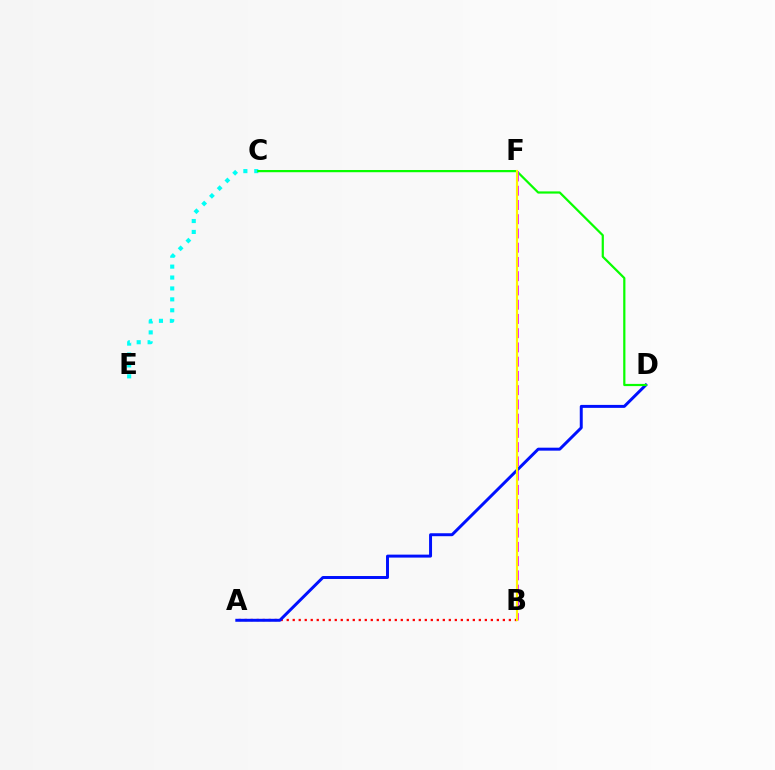{('C', 'E'): [{'color': '#00fff6', 'line_style': 'dotted', 'thickness': 2.96}], ('A', 'B'): [{'color': '#ff0000', 'line_style': 'dotted', 'thickness': 1.63}], ('A', 'D'): [{'color': '#0010ff', 'line_style': 'solid', 'thickness': 2.13}], ('C', 'D'): [{'color': '#08ff00', 'line_style': 'solid', 'thickness': 1.59}], ('B', 'F'): [{'color': '#ee00ff', 'line_style': 'dashed', 'thickness': 1.94}, {'color': '#fcf500', 'line_style': 'solid', 'thickness': 1.56}]}